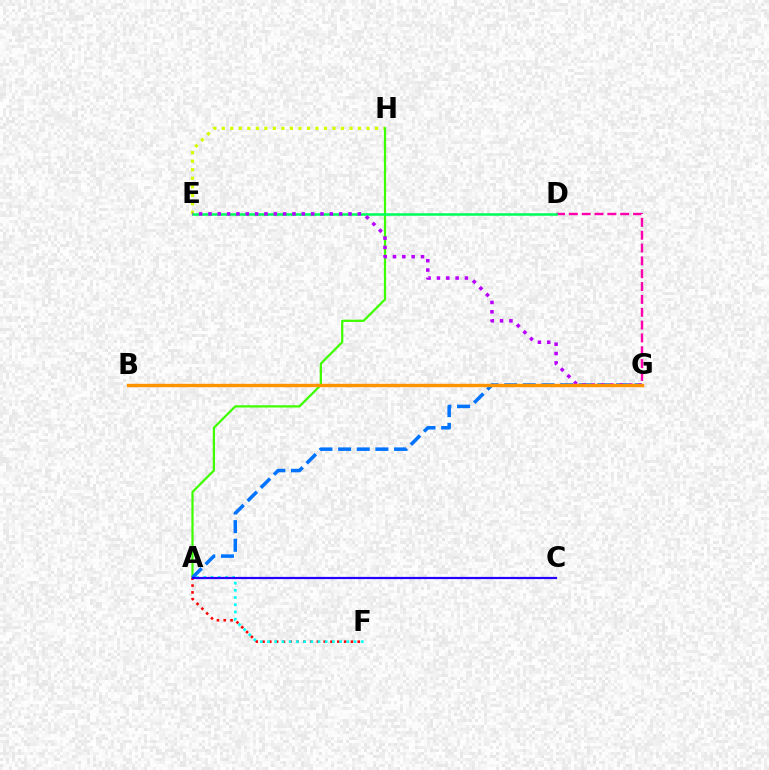{('D', 'G'): [{'color': '#ff00ac', 'line_style': 'dashed', 'thickness': 1.74}], ('E', 'H'): [{'color': '#d1ff00', 'line_style': 'dotted', 'thickness': 2.31}], ('A', 'H'): [{'color': '#3dff00', 'line_style': 'solid', 'thickness': 1.61}], ('A', 'G'): [{'color': '#0074ff', 'line_style': 'dashed', 'thickness': 2.53}], ('A', 'F'): [{'color': '#ff0000', 'line_style': 'dotted', 'thickness': 1.85}, {'color': '#00fff6', 'line_style': 'dotted', 'thickness': 1.96}], ('D', 'E'): [{'color': '#00ff5c', 'line_style': 'solid', 'thickness': 1.85}], ('E', 'G'): [{'color': '#b900ff', 'line_style': 'dotted', 'thickness': 2.54}], ('B', 'G'): [{'color': '#ff9400', 'line_style': 'solid', 'thickness': 2.44}], ('A', 'C'): [{'color': '#2500ff', 'line_style': 'solid', 'thickness': 1.61}]}